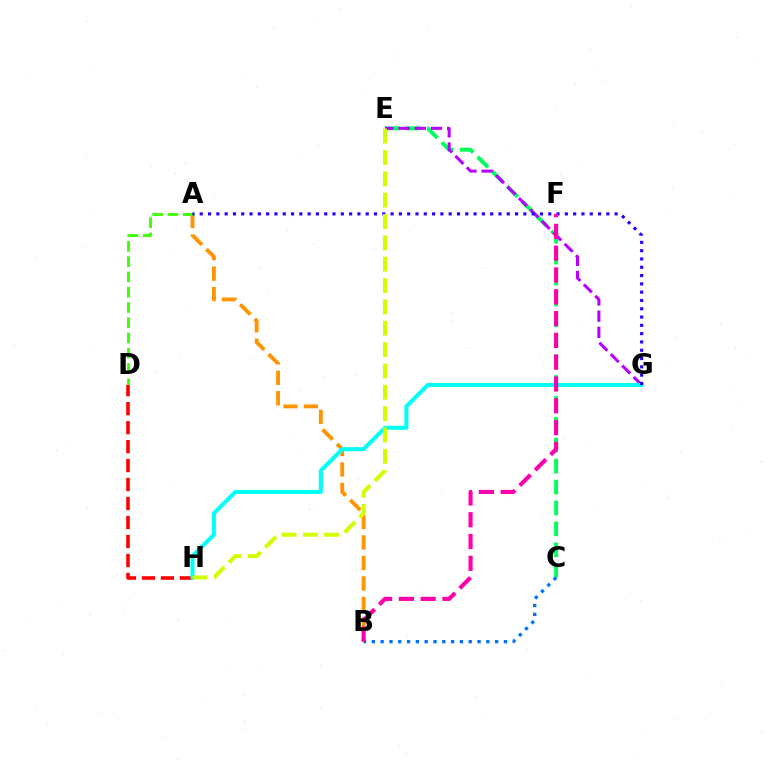{('A', 'B'): [{'color': '#ff9400', 'line_style': 'dashed', 'thickness': 2.78}], ('C', 'E'): [{'color': '#00ff5c', 'line_style': 'dashed', 'thickness': 2.84}], ('A', 'D'): [{'color': '#3dff00', 'line_style': 'dashed', 'thickness': 2.07}], ('B', 'C'): [{'color': '#0074ff', 'line_style': 'dotted', 'thickness': 2.39}], ('E', 'G'): [{'color': '#b900ff', 'line_style': 'dashed', 'thickness': 2.2}], ('D', 'H'): [{'color': '#ff0000', 'line_style': 'dashed', 'thickness': 2.58}], ('G', 'H'): [{'color': '#00fff6', 'line_style': 'solid', 'thickness': 2.92}], ('A', 'G'): [{'color': '#2500ff', 'line_style': 'dotted', 'thickness': 2.25}], ('E', 'H'): [{'color': '#d1ff00', 'line_style': 'dashed', 'thickness': 2.9}], ('B', 'F'): [{'color': '#ff00ac', 'line_style': 'dashed', 'thickness': 2.96}]}